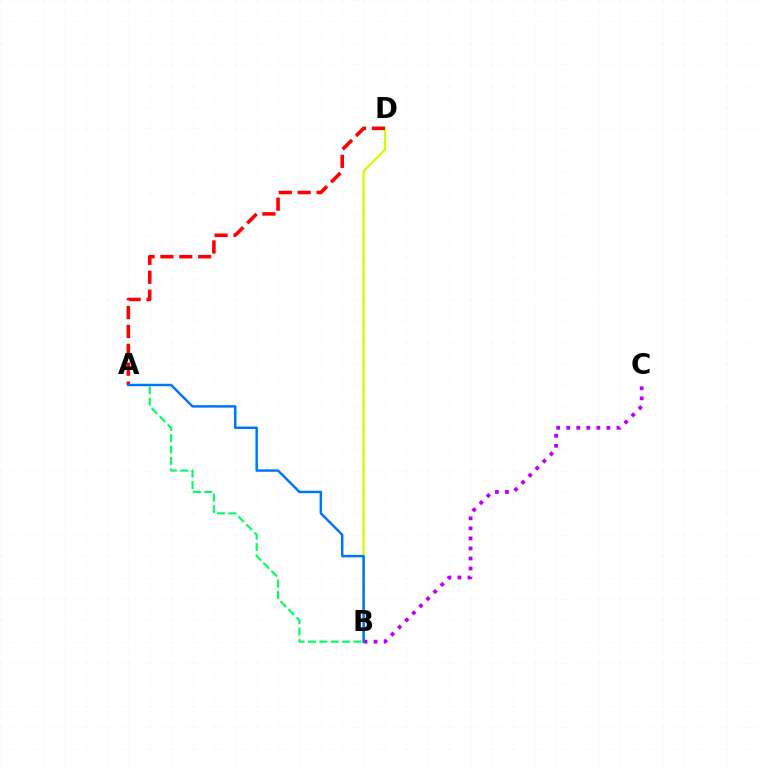{('B', 'D'): [{'color': '#d1ff00', 'line_style': 'solid', 'thickness': 1.6}], ('A', 'D'): [{'color': '#ff0000', 'line_style': 'dashed', 'thickness': 2.57}], ('A', 'B'): [{'color': '#00ff5c', 'line_style': 'dashed', 'thickness': 1.54}, {'color': '#0074ff', 'line_style': 'solid', 'thickness': 1.76}], ('B', 'C'): [{'color': '#b900ff', 'line_style': 'dotted', 'thickness': 2.73}]}